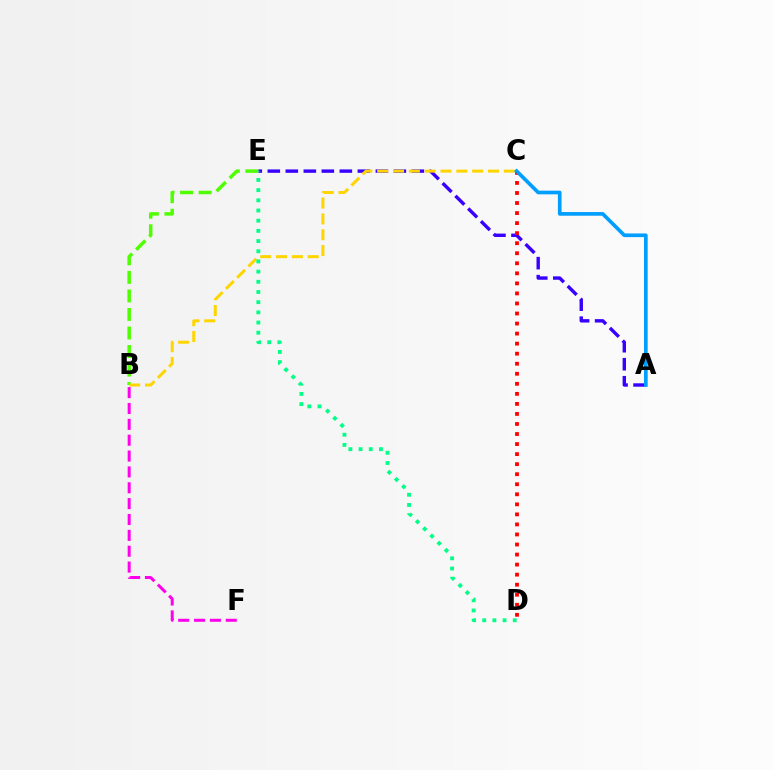{('A', 'E'): [{'color': '#3700ff', 'line_style': 'dashed', 'thickness': 2.45}], ('B', 'F'): [{'color': '#ff00ed', 'line_style': 'dashed', 'thickness': 2.15}], ('C', 'D'): [{'color': '#ff0000', 'line_style': 'dotted', 'thickness': 2.73}], ('B', 'E'): [{'color': '#4fff00', 'line_style': 'dashed', 'thickness': 2.52}], ('B', 'C'): [{'color': '#ffd500', 'line_style': 'dashed', 'thickness': 2.15}], ('D', 'E'): [{'color': '#00ff86', 'line_style': 'dotted', 'thickness': 2.77}], ('A', 'C'): [{'color': '#009eff', 'line_style': 'solid', 'thickness': 2.64}]}